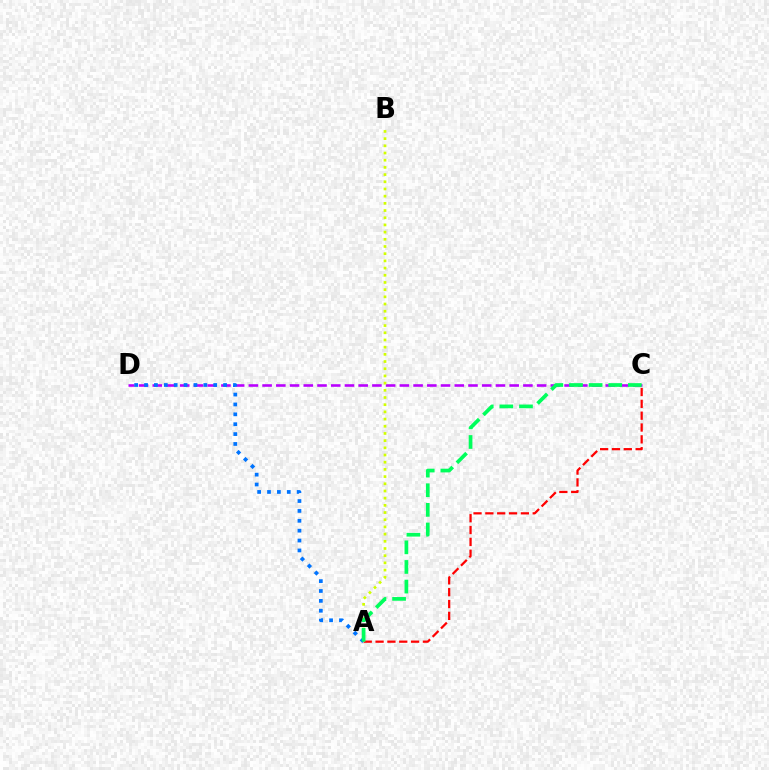{('C', 'D'): [{'color': '#b900ff', 'line_style': 'dashed', 'thickness': 1.86}], ('A', 'C'): [{'color': '#ff0000', 'line_style': 'dashed', 'thickness': 1.61}, {'color': '#00ff5c', 'line_style': 'dashed', 'thickness': 2.67}], ('A', 'B'): [{'color': '#d1ff00', 'line_style': 'dotted', 'thickness': 1.95}], ('A', 'D'): [{'color': '#0074ff', 'line_style': 'dotted', 'thickness': 2.68}]}